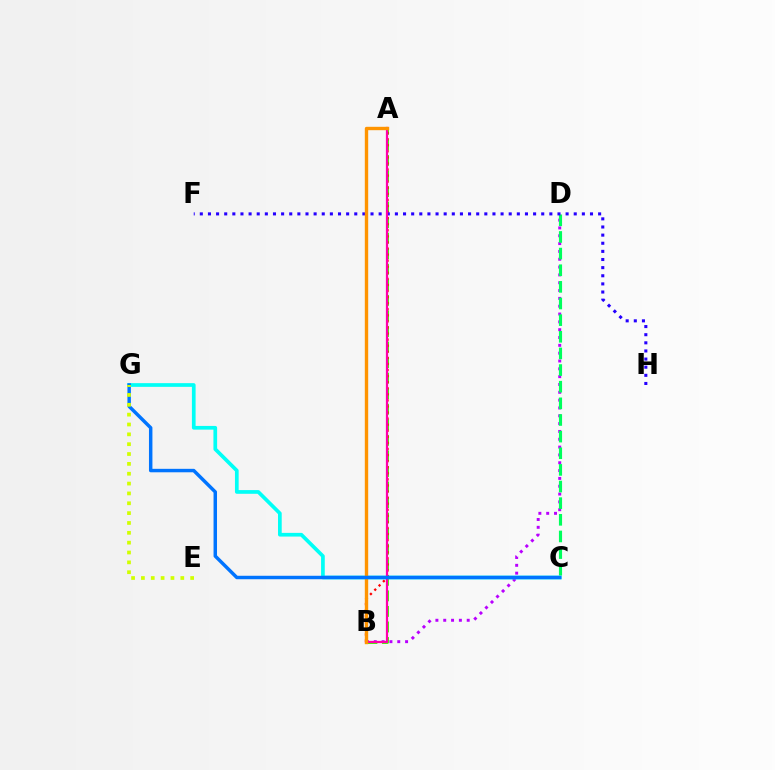{('B', 'D'): [{'color': '#b900ff', 'line_style': 'dotted', 'thickness': 2.13}], ('A', 'B'): [{'color': '#3dff00', 'line_style': 'dashed', 'thickness': 2.11}, {'color': '#ff0000', 'line_style': 'dotted', 'thickness': 1.65}, {'color': '#ff00ac', 'line_style': 'solid', 'thickness': 1.61}, {'color': '#ff9400', 'line_style': 'solid', 'thickness': 2.43}], ('C', 'G'): [{'color': '#00fff6', 'line_style': 'solid', 'thickness': 2.66}, {'color': '#0074ff', 'line_style': 'solid', 'thickness': 2.49}], ('C', 'D'): [{'color': '#00ff5c', 'line_style': 'dashed', 'thickness': 2.26}], ('F', 'H'): [{'color': '#2500ff', 'line_style': 'dotted', 'thickness': 2.21}], ('E', 'G'): [{'color': '#d1ff00', 'line_style': 'dotted', 'thickness': 2.68}]}